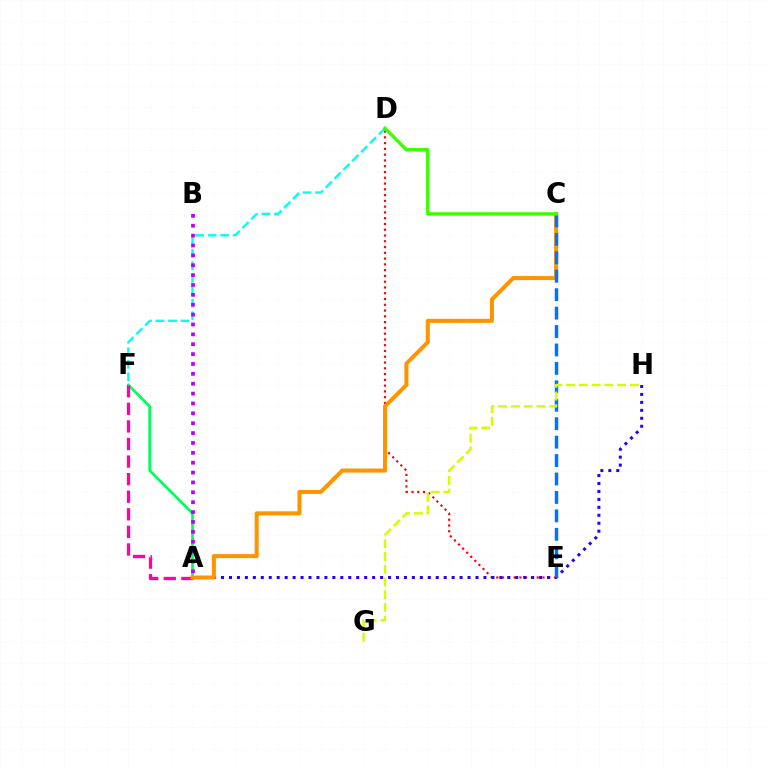{('D', 'E'): [{'color': '#ff0000', 'line_style': 'dotted', 'thickness': 1.57}], ('A', 'H'): [{'color': '#2500ff', 'line_style': 'dotted', 'thickness': 2.16}], ('A', 'F'): [{'color': '#00ff5c', 'line_style': 'solid', 'thickness': 1.98}, {'color': '#ff00ac', 'line_style': 'dashed', 'thickness': 2.39}], ('A', 'C'): [{'color': '#ff9400', 'line_style': 'solid', 'thickness': 2.9}], ('C', 'E'): [{'color': '#0074ff', 'line_style': 'dashed', 'thickness': 2.5}], ('G', 'H'): [{'color': '#d1ff00', 'line_style': 'dashed', 'thickness': 1.73}], ('D', 'F'): [{'color': '#00fff6', 'line_style': 'dashed', 'thickness': 1.7}], ('C', 'D'): [{'color': '#3dff00', 'line_style': 'solid', 'thickness': 2.46}], ('A', 'B'): [{'color': '#b900ff', 'line_style': 'dotted', 'thickness': 2.68}]}